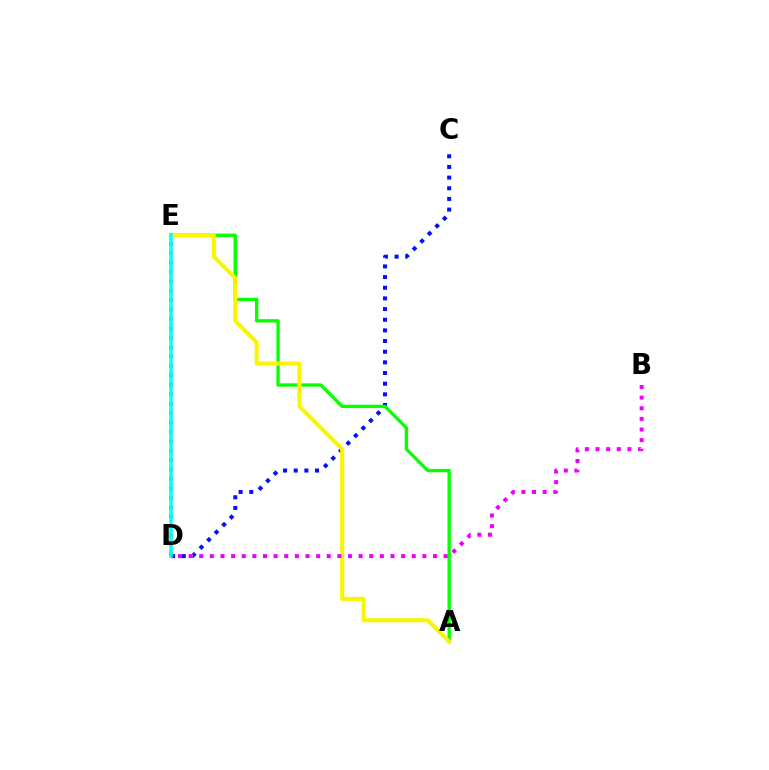{('C', 'D'): [{'color': '#0010ff', 'line_style': 'dotted', 'thickness': 2.9}], ('A', 'E'): [{'color': '#08ff00', 'line_style': 'solid', 'thickness': 2.4}, {'color': '#fcf500', 'line_style': 'solid', 'thickness': 2.91}], ('D', 'E'): [{'color': '#ff0000', 'line_style': 'dotted', 'thickness': 2.56}, {'color': '#00fff6', 'line_style': 'solid', 'thickness': 2.55}], ('B', 'D'): [{'color': '#ee00ff', 'line_style': 'dotted', 'thickness': 2.89}]}